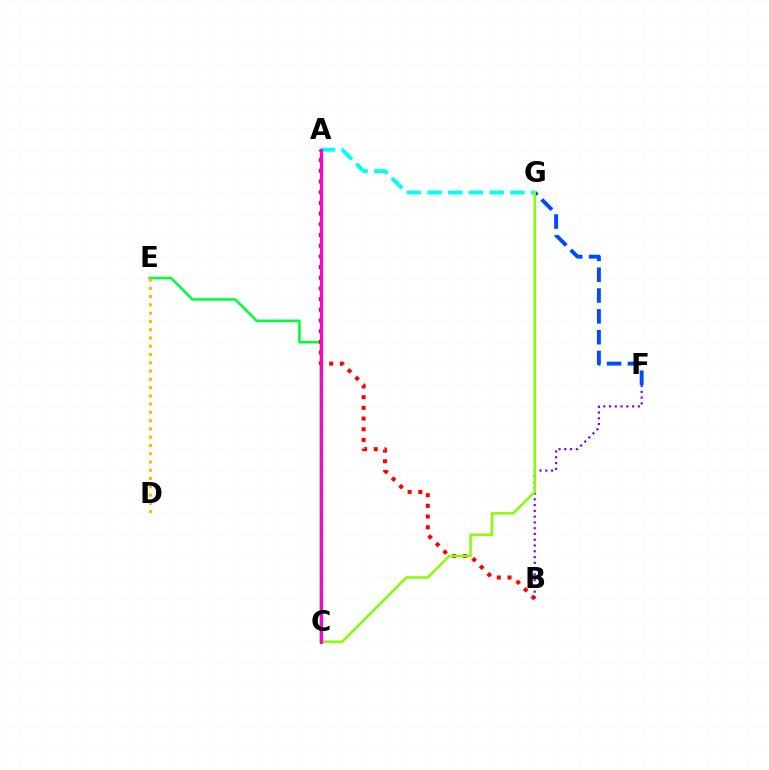{('F', 'G'): [{'color': '#004bff', 'line_style': 'dashed', 'thickness': 2.83}], ('C', 'E'): [{'color': '#00ff39', 'line_style': 'solid', 'thickness': 1.86}], ('A', 'G'): [{'color': '#00fff6', 'line_style': 'dashed', 'thickness': 2.81}], ('B', 'F'): [{'color': '#7200ff', 'line_style': 'dotted', 'thickness': 1.57}], ('D', 'E'): [{'color': '#ffbd00', 'line_style': 'dotted', 'thickness': 2.25}], ('A', 'B'): [{'color': '#ff0000', 'line_style': 'dotted', 'thickness': 2.9}], ('C', 'G'): [{'color': '#84ff00', 'line_style': 'solid', 'thickness': 1.81}], ('A', 'C'): [{'color': '#ff00cf', 'line_style': 'solid', 'thickness': 2.28}]}